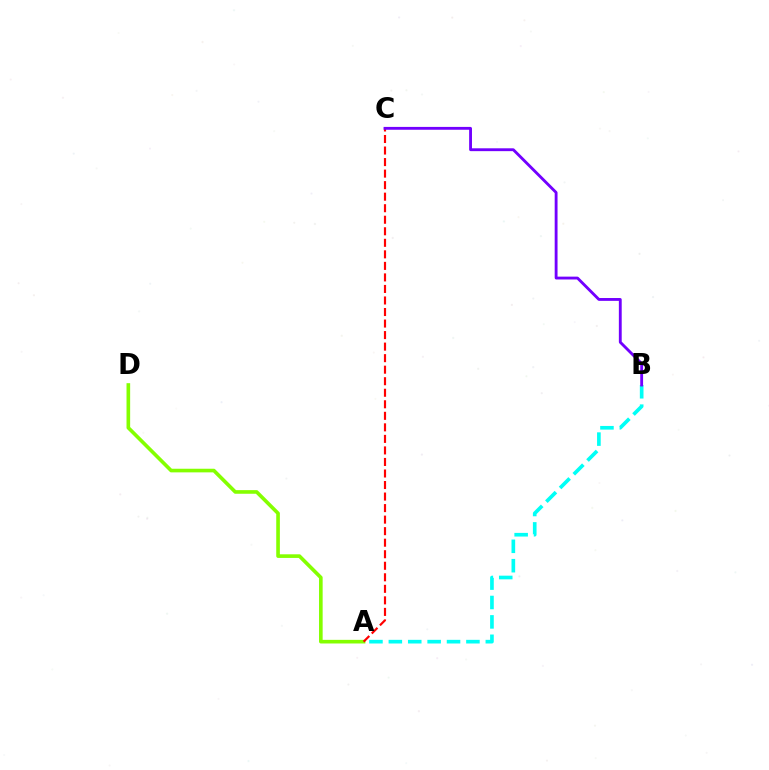{('A', 'D'): [{'color': '#84ff00', 'line_style': 'solid', 'thickness': 2.61}], ('A', 'B'): [{'color': '#00fff6', 'line_style': 'dashed', 'thickness': 2.63}], ('A', 'C'): [{'color': '#ff0000', 'line_style': 'dashed', 'thickness': 1.57}], ('B', 'C'): [{'color': '#7200ff', 'line_style': 'solid', 'thickness': 2.05}]}